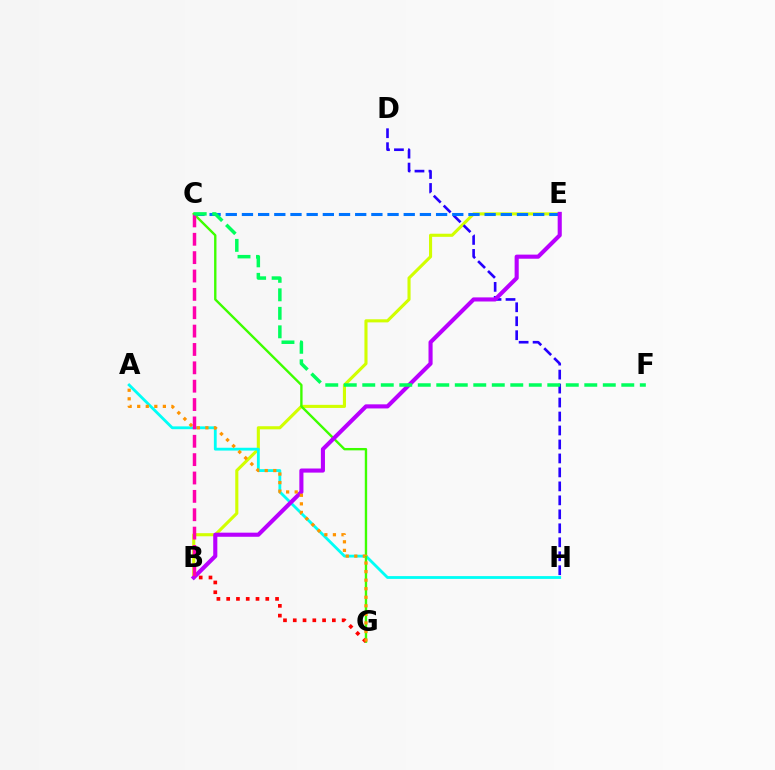{('B', 'E'): [{'color': '#d1ff00', 'line_style': 'solid', 'thickness': 2.23}, {'color': '#b900ff', 'line_style': 'solid', 'thickness': 2.95}], ('D', 'H'): [{'color': '#2500ff', 'line_style': 'dashed', 'thickness': 1.9}], ('C', 'E'): [{'color': '#0074ff', 'line_style': 'dashed', 'thickness': 2.2}], ('A', 'H'): [{'color': '#00fff6', 'line_style': 'solid', 'thickness': 2.03}], ('C', 'G'): [{'color': '#3dff00', 'line_style': 'solid', 'thickness': 1.71}], ('B', 'G'): [{'color': '#ff0000', 'line_style': 'dotted', 'thickness': 2.66}], ('A', 'G'): [{'color': '#ff9400', 'line_style': 'dotted', 'thickness': 2.32}], ('B', 'C'): [{'color': '#ff00ac', 'line_style': 'dashed', 'thickness': 2.49}], ('C', 'F'): [{'color': '#00ff5c', 'line_style': 'dashed', 'thickness': 2.51}]}